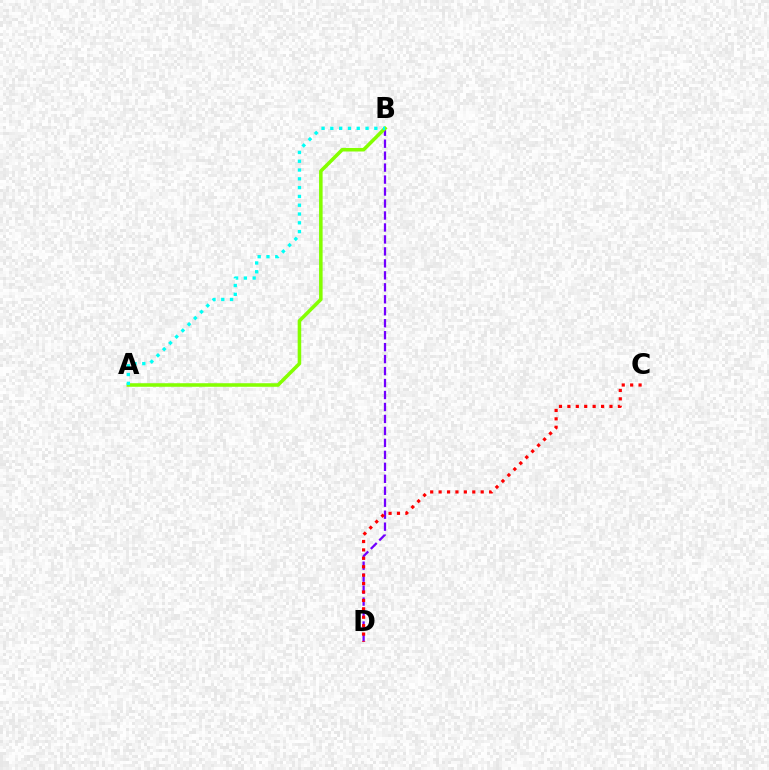{('B', 'D'): [{'color': '#7200ff', 'line_style': 'dashed', 'thickness': 1.63}], ('C', 'D'): [{'color': '#ff0000', 'line_style': 'dotted', 'thickness': 2.29}], ('A', 'B'): [{'color': '#84ff00', 'line_style': 'solid', 'thickness': 2.56}, {'color': '#00fff6', 'line_style': 'dotted', 'thickness': 2.39}]}